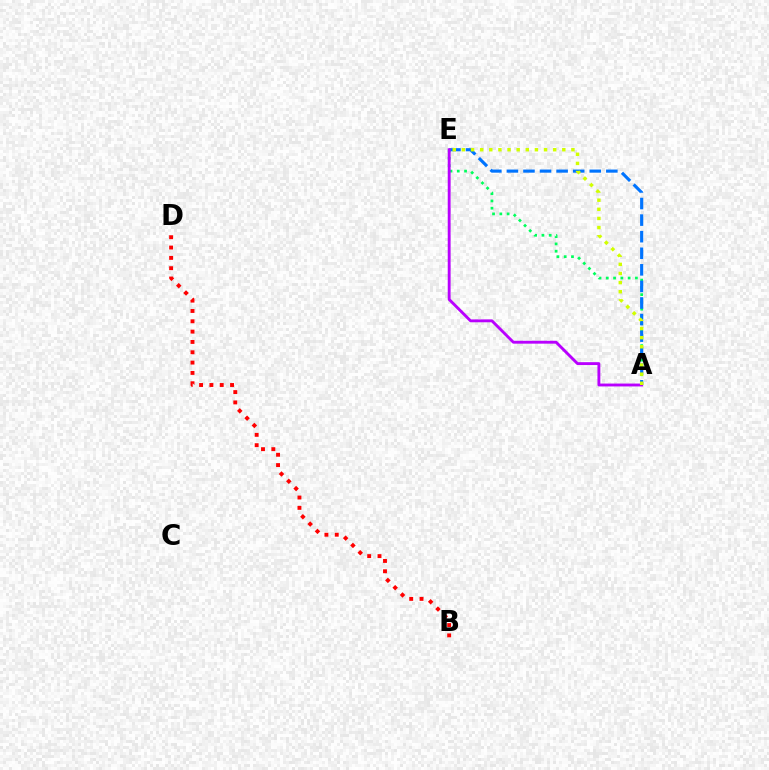{('A', 'E'): [{'color': '#00ff5c', 'line_style': 'dotted', 'thickness': 1.98}, {'color': '#0074ff', 'line_style': 'dashed', 'thickness': 2.25}, {'color': '#b900ff', 'line_style': 'solid', 'thickness': 2.07}, {'color': '#d1ff00', 'line_style': 'dotted', 'thickness': 2.48}], ('B', 'D'): [{'color': '#ff0000', 'line_style': 'dotted', 'thickness': 2.81}]}